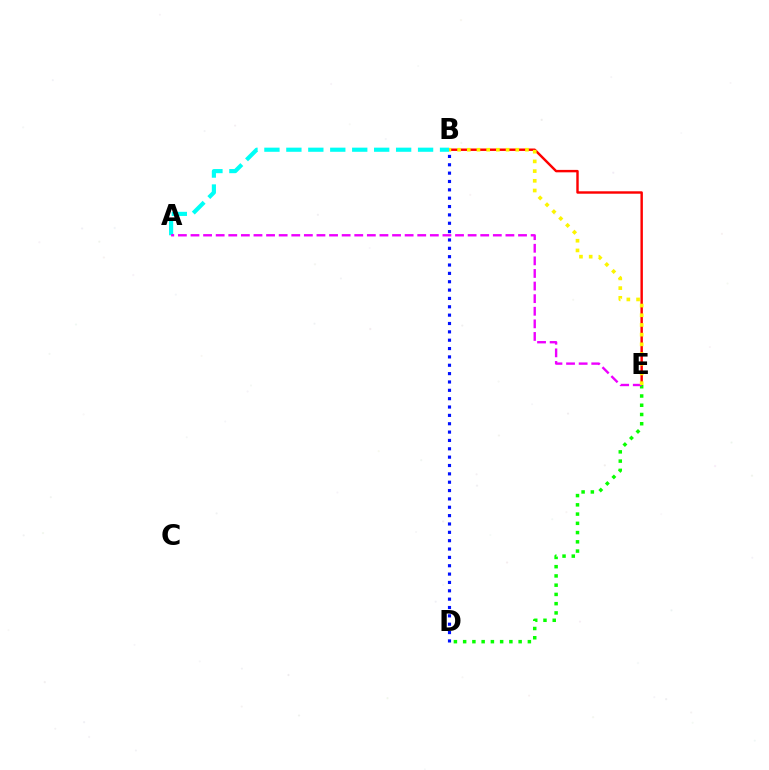{('B', 'E'): [{'color': '#ff0000', 'line_style': 'solid', 'thickness': 1.75}, {'color': '#fcf500', 'line_style': 'dotted', 'thickness': 2.64}], ('A', 'B'): [{'color': '#00fff6', 'line_style': 'dashed', 'thickness': 2.98}], ('B', 'D'): [{'color': '#0010ff', 'line_style': 'dotted', 'thickness': 2.27}], ('D', 'E'): [{'color': '#08ff00', 'line_style': 'dotted', 'thickness': 2.51}], ('A', 'E'): [{'color': '#ee00ff', 'line_style': 'dashed', 'thickness': 1.71}]}